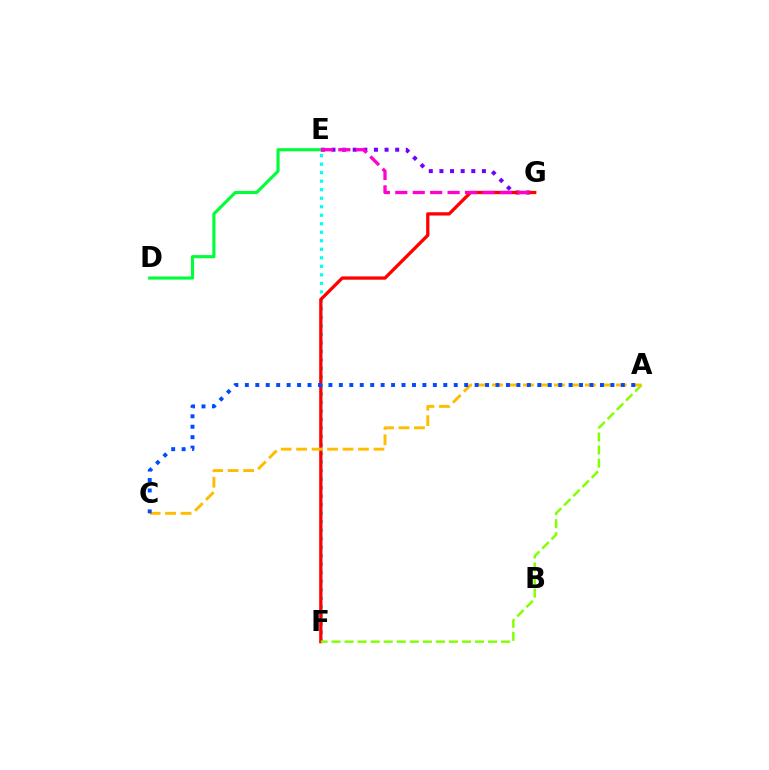{('E', 'G'): [{'color': '#7200ff', 'line_style': 'dotted', 'thickness': 2.89}, {'color': '#ff00cf', 'line_style': 'dashed', 'thickness': 2.37}], ('E', 'F'): [{'color': '#00fff6', 'line_style': 'dotted', 'thickness': 2.31}], ('F', 'G'): [{'color': '#ff0000', 'line_style': 'solid', 'thickness': 2.36}], ('D', 'E'): [{'color': '#00ff39', 'line_style': 'solid', 'thickness': 2.25}], ('A', 'F'): [{'color': '#84ff00', 'line_style': 'dashed', 'thickness': 1.77}], ('A', 'C'): [{'color': '#ffbd00', 'line_style': 'dashed', 'thickness': 2.1}, {'color': '#004bff', 'line_style': 'dotted', 'thickness': 2.84}]}